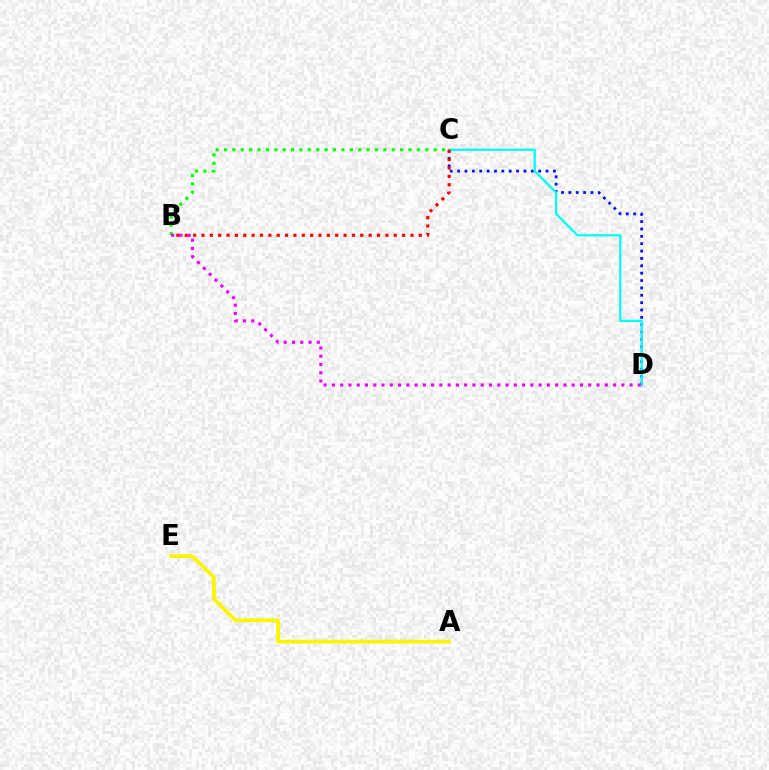{('A', 'E'): [{'color': '#fcf500', 'line_style': 'solid', 'thickness': 2.71}], ('C', 'D'): [{'color': '#0010ff', 'line_style': 'dotted', 'thickness': 2.0}, {'color': '#00fff6', 'line_style': 'solid', 'thickness': 1.65}], ('B', 'C'): [{'color': '#08ff00', 'line_style': 'dotted', 'thickness': 2.28}, {'color': '#ff0000', 'line_style': 'dotted', 'thickness': 2.27}], ('B', 'D'): [{'color': '#ee00ff', 'line_style': 'dotted', 'thickness': 2.25}]}